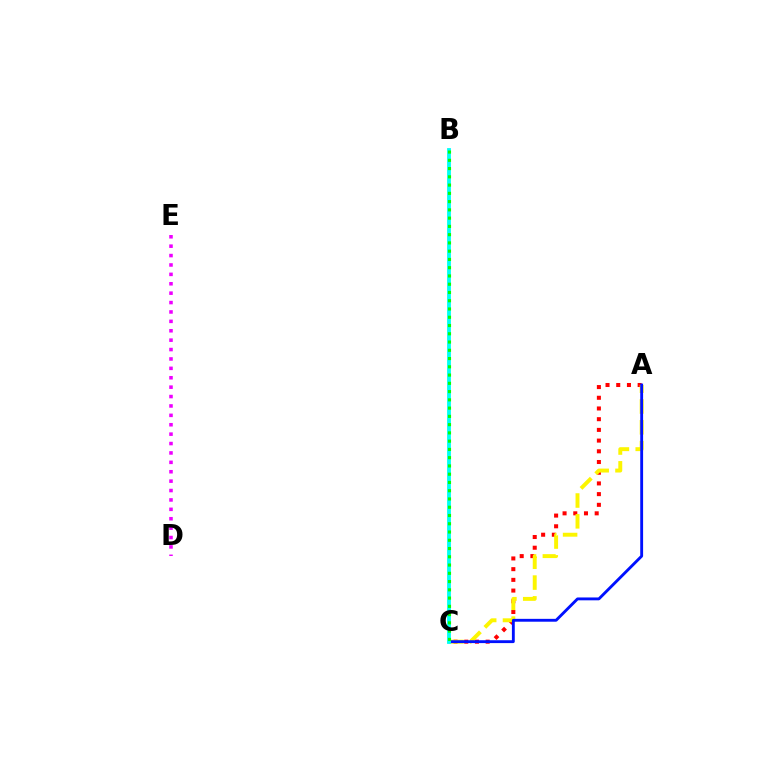{('A', 'C'): [{'color': '#ff0000', 'line_style': 'dotted', 'thickness': 2.91}, {'color': '#fcf500', 'line_style': 'dashed', 'thickness': 2.83}, {'color': '#0010ff', 'line_style': 'solid', 'thickness': 2.06}], ('D', 'E'): [{'color': '#ee00ff', 'line_style': 'dotted', 'thickness': 2.55}], ('B', 'C'): [{'color': '#00fff6', 'line_style': 'solid', 'thickness': 2.74}, {'color': '#08ff00', 'line_style': 'dotted', 'thickness': 2.24}]}